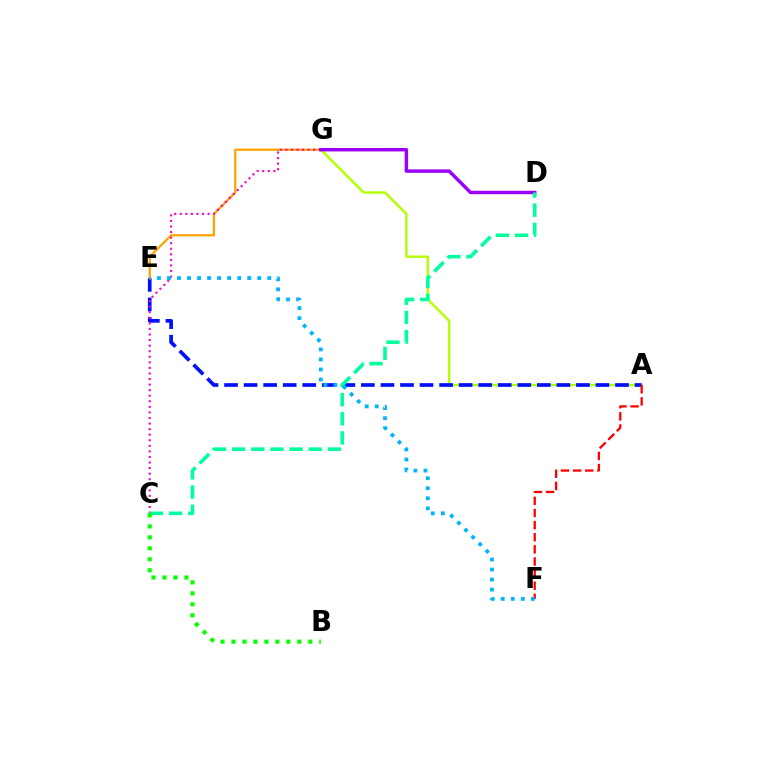{('A', 'G'): [{'color': '#b3ff00', 'line_style': 'solid', 'thickness': 1.74}], ('A', 'E'): [{'color': '#0010ff', 'line_style': 'dashed', 'thickness': 2.66}], ('E', 'G'): [{'color': '#ffa500', 'line_style': 'solid', 'thickness': 1.64}], ('A', 'F'): [{'color': '#ff0000', 'line_style': 'dashed', 'thickness': 1.65}], ('C', 'G'): [{'color': '#ff00bd', 'line_style': 'dotted', 'thickness': 1.51}], ('D', 'G'): [{'color': '#9b00ff', 'line_style': 'solid', 'thickness': 2.48}], ('C', 'D'): [{'color': '#00ff9d', 'line_style': 'dashed', 'thickness': 2.6}], ('B', 'C'): [{'color': '#08ff00', 'line_style': 'dotted', 'thickness': 2.98}], ('E', 'F'): [{'color': '#00b5ff', 'line_style': 'dotted', 'thickness': 2.73}]}